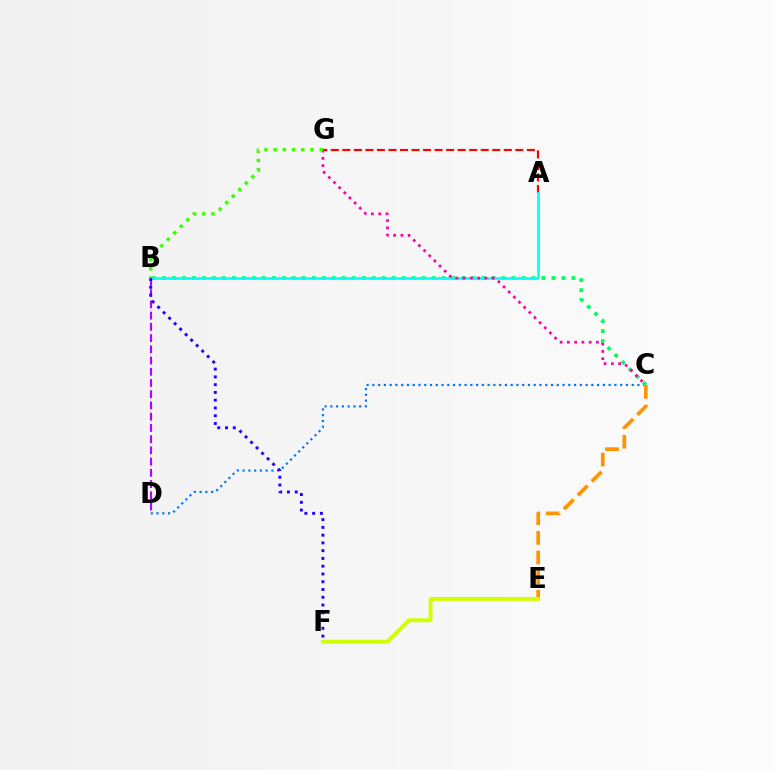{('A', 'G'): [{'color': '#ff0000', 'line_style': 'dashed', 'thickness': 1.57}], ('C', 'D'): [{'color': '#0074ff', 'line_style': 'dotted', 'thickness': 1.57}], ('B', 'C'): [{'color': '#00ff5c', 'line_style': 'dotted', 'thickness': 2.71}], ('A', 'B'): [{'color': '#00fff6', 'line_style': 'solid', 'thickness': 1.89}], ('C', 'G'): [{'color': '#ff00ac', 'line_style': 'dotted', 'thickness': 1.97}], ('C', 'E'): [{'color': '#ff9400', 'line_style': 'dashed', 'thickness': 2.67}], ('E', 'F'): [{'color': '#d1ff00', 'line_style': 'solid', 'thickness': 2.83}], ('B', 'D'): [{'color': '#b900ff', 'line_style': 'dashed', 'thickness': 1.53}], ('B', 'F'): [{'color': '#2500ff', 'line_style': 'dotted', 'thickness': 2.11}], ('B', 'G'): [{'color': '#3dff00', 'line_style': 'dotted', 'thickness': 2.5}]}